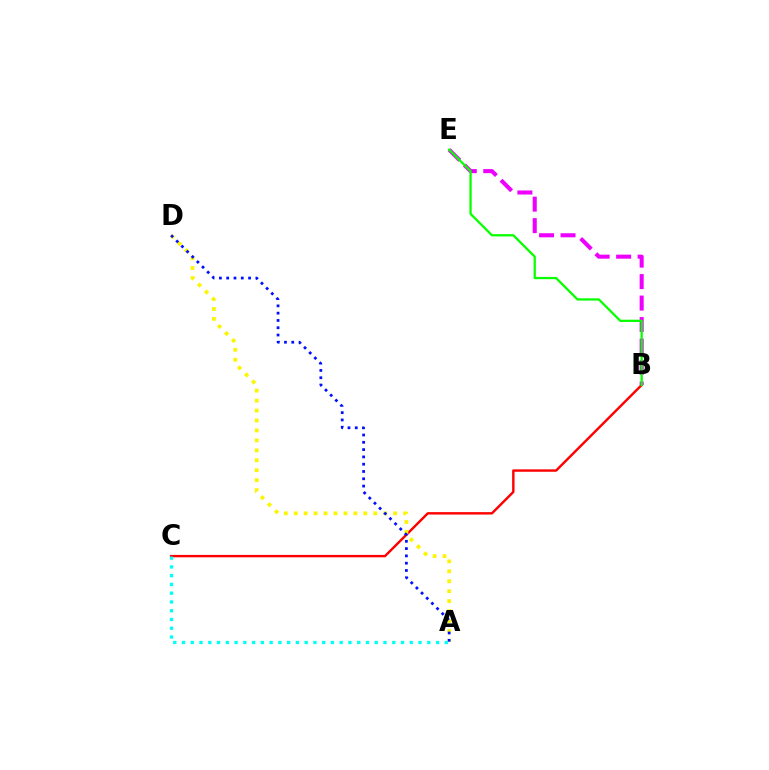{('B', 'C'): [{'color': '#ff0000', 'line_style': 'solid', 'thickness': 1.74}], ('A', 'D'): [{'color': '#fcf500', 'line_style': 'dotted', 'thickness': 2.7}, {'color': '#0010ff', 'line_style': 'dotted', 'thickness': 1.98}], ('B', 'E'): [{'color': '#ee00ff', 'line_style': 'dashed', 'thickness': 2.92}, {'color': '#08ff00', 'line_style': 'solid', 'thickness': 1.63}], ('A', 'C'): [{'color': '#00fff6', 'line_style': 'dotted', 'thickness': 2.38}]}